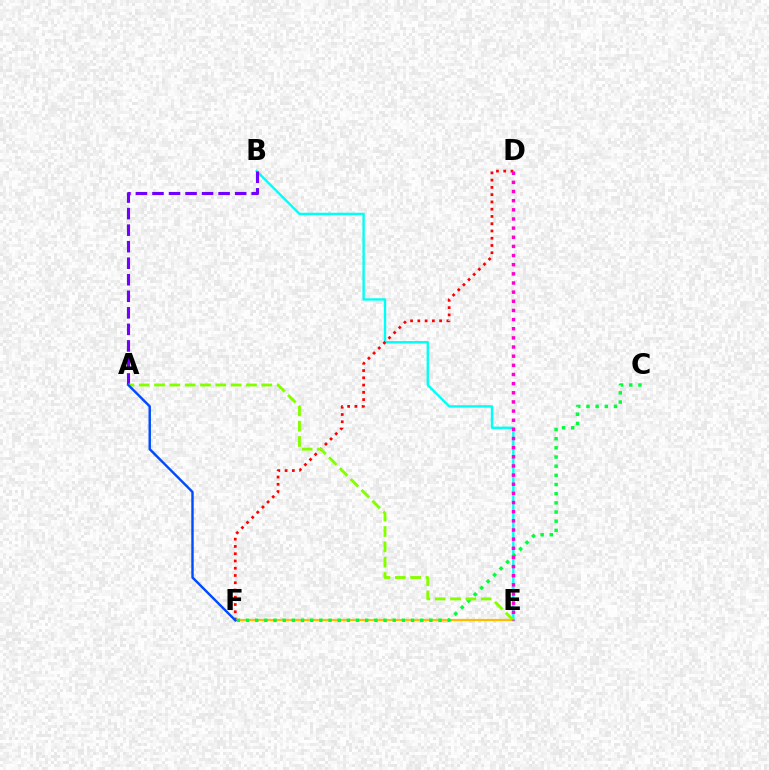{('B', 'E'): [{'color': '#00fff6', 'line_style': 'solid', 'thickness': 1.71}], ('A', 'B'): [{'color': '#7200ff', 'line_style': 'dashed', 'thickness': 2.25}], ('D', 'F'): [{'color': '#ff0000', 'line_style': 'dotted', 'thickness': 1.97}], ('E', 'F'): [{'color': '#ffbd00', 'line_style': 'solid', 'thickness': 1.61}], ('C', 'F'): [{'color': '#00ff39', 'line_style': 'dotted', 'thickness': 2.49}], ('A', 'E'): [{'color': '#84ff00', 'line_style': 'dashed', 'thickness': 2.08}], ('D', 'E'): [{'color': '#ff00cf', 'line_style': 'dotted', 'thickness': 2.49}], ('A', 'F'): [{'color': '#004bff', 'line_style': 'solid', 'thickness': 1.74}]}